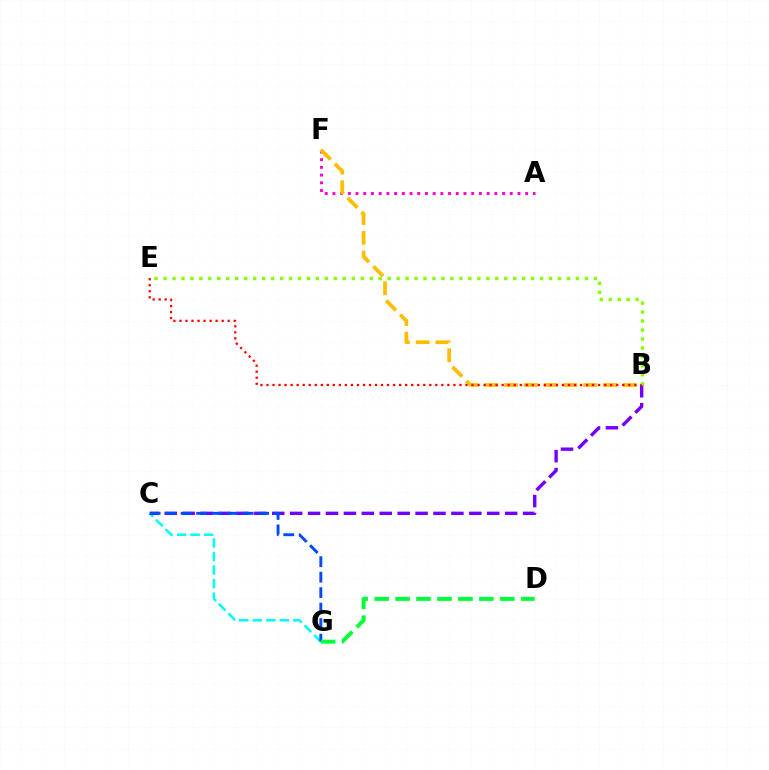{('A', 'F'): [{'color': '#ff00cf', 'line_style': 'dotted', 'thickness': 2.09}], ('C', 'G'): [{'color': '#00fff6', 'line_style': 'dashed', 'thickness': 1.84}, {'color': '#004bff', 'line_style': 'dashed', 'thickness': 2.11}], ('B', 'C'): [{'color': '#7200ff', 'line_style': 'dashed', 'thickness': 2.43}], ('D', 'G'): [{'color': '#00ff39', 'line_style': 'dashed', 'thickness': 2.84}], ('B', 'F'): [{'color': '#ffbd00', 'line_style': 'dashed', 'thickness': 2.69}], ('B', 'E'): [{'color': '#84ff00', 'line_style': 'dotted', 'thickness': 2.44}, {'color': '#ff0000', 'line_style': 'dotted', 'thickness': 1.64}]}